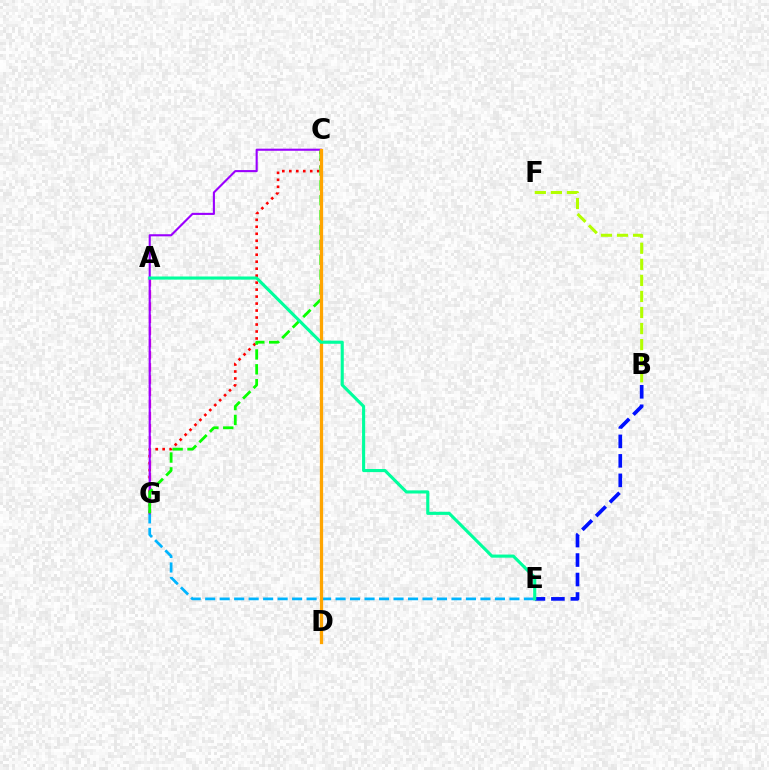{('C', 'G'): [{'color': '#ff0000', 'line_style': 'dotted', 'thickness': 1.9}, {'color': '#9b00ff', 'line_style': 'solid', 'thickness': 1.52}, {'color': '#08ff00', 'line_style': 'dashed', 'thickness': 2.02}], ('B', 'F'): [{'color': '#b3ff00', 'line_style': 'dashed', 'thickness': 2.18}], ('E', 'G'): [{'color': '#00b5ff', 'line_style': 'dashed', 'thickness': 1.97}], ('A', 'G'): [{'color': '#ff00bd', 'line_style': 'dashed', 'thickness': 1.65}], ('B', 'E'): [{'color': '#0010ff', 'line_style': 'dashed', 'thickness': 2.65}], ('C', 'D'): [{'color': '#ffa500', 'line_style': 'solid', 'thickness': 2.35}], ('A', 'E'): [{'color': '#00ff9d', 'line_style': 'solid', 'thickness': 2.24}]}